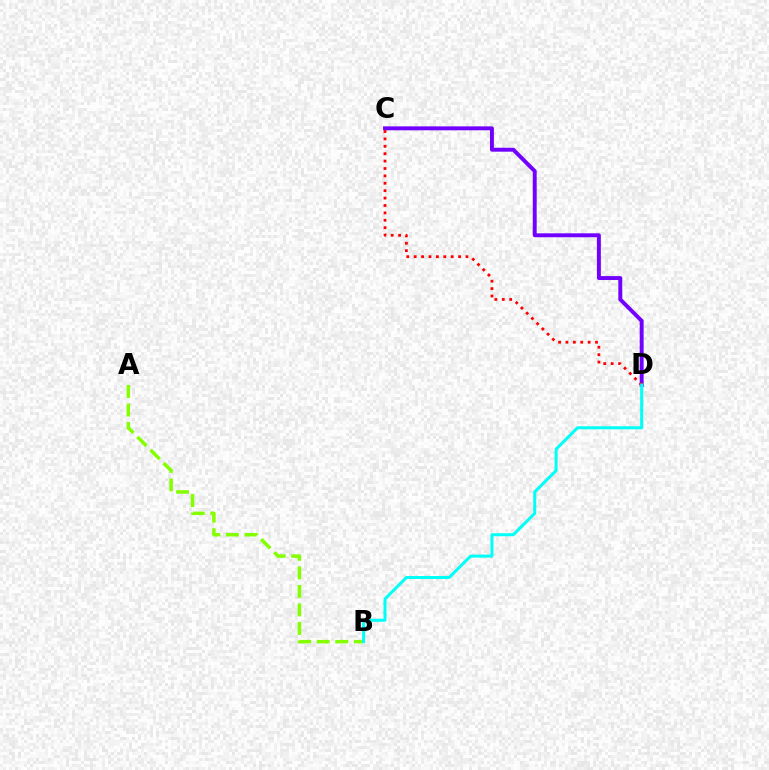{('C', 'D'): [{'color': '#7200ff', 'line_style': 'solid', 'thickness': 2.83}, {'color': '#ff0000', 'line_style': 'dotted', 'thickness': 2.01}], ('A', 'B'): [{'color': '#84ff00', 'line_style': 'dashed', 'thickness': 2.52}], ('B', 'D'): [{'color': '#00fff6', 'line_style': 'solid', 'thickness': 2.17}]}